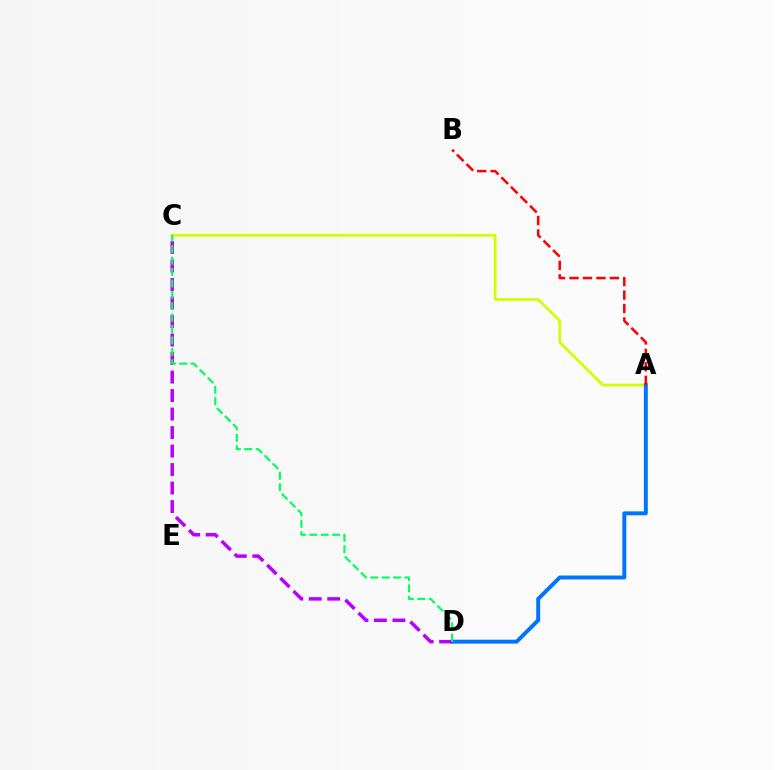{('A', 'C'): [{'color': '#d1ff00', 'line_style': 'solid', 'thickness': 1.98}], ('A', 'D'): [{'color': '#0074ff', 'line_style': 'solid', 'thickness': 2.84}], ('C', 'D'): [{'color': '#b900ff', 'line_style': 'dashed', 'thickness': 2.51}, {'color': '#00ff5c', 'line_style': 'dashed', 'thickness': 1.55}], ('A', 'B'): [{'color': '#ff0000', 'line_style': 'dashed', 'thickness': 1.83}]}